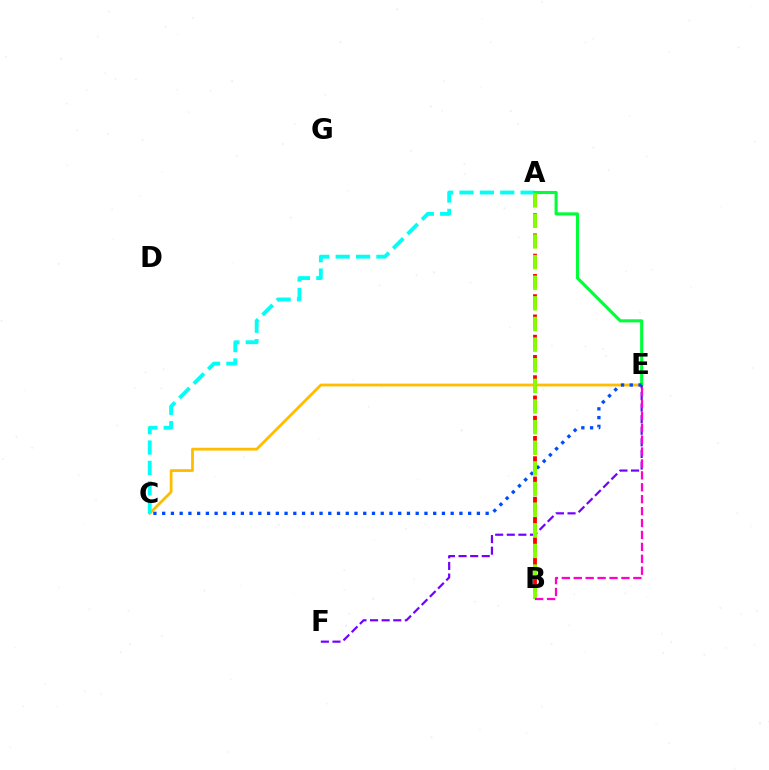{('C', 'E'): [{'color': '#ffbd00', 'line_style': 'solid', 'thickness': 2.01}, {'color': '#004bff', 'line_style': 'dotted', 'thickness': 2.38}], ('A', 'C'): [{'color': '#00fff6', 'line_style': 'dashed', 'thickness': 2.77}], ('A', 'E'): [{'color': '#00ff39', 'line_style': 'solid', 'thickness': 2.23}], ('A', 'B'): [{'color': '#ff0000', 'line_style': 'dashed', 'thickness': 2.75}, {'color': '#84ff00', 'line_style': 'dashed', 'thickness': 2.8}], ('E', 'F'): [{'color': '#7200ff', 'line_style': 'dashed', 'thickness': 1.58}], ('B', 'E'): [{'color': '#ff00cf', 'line_style': 'dashed', 'thickness': 1.62}]}